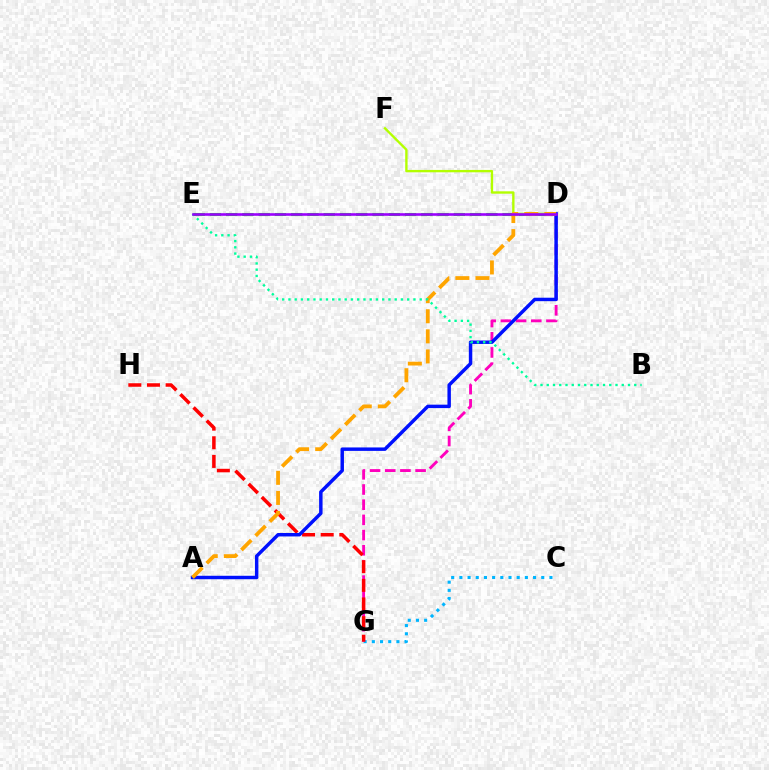{('C', 'G'): [{'color': '#00b5ff', 'line_style': 'dotted', 'thickness': 2.22}], ('D', 'G'): [{'color': '#ff00bd', 'line_style': 'dashed', 'thickness': 2.06}], ('D', 'E'): [{'color': '#08ff00', 'line_style': 'dashed', 'thickness': 2.21}, {'color': '#9b00ff', 'line_style': 'solid', 'thickness': 1.88}], ('D', 'F'): [{'color': '#b3ff00', 'line_style': 'solid', 'thickness': 1.71}], ('G', 'H'): [{'color': '#ff0000', 'line_style': 'dashed', 'thickness': 2.53}], ('A', 'D'): [{'color': '#0010ff', 'line_style': 'solid', 'thickness': 2.49}, {'color': '#ffa500', 'line_style': 'dashed', 'thickness': 2.73}], ('B', 'E'): [{'color': '#00ff9d', 'line_style': 'dotted', 'thickness': 1.7}]}